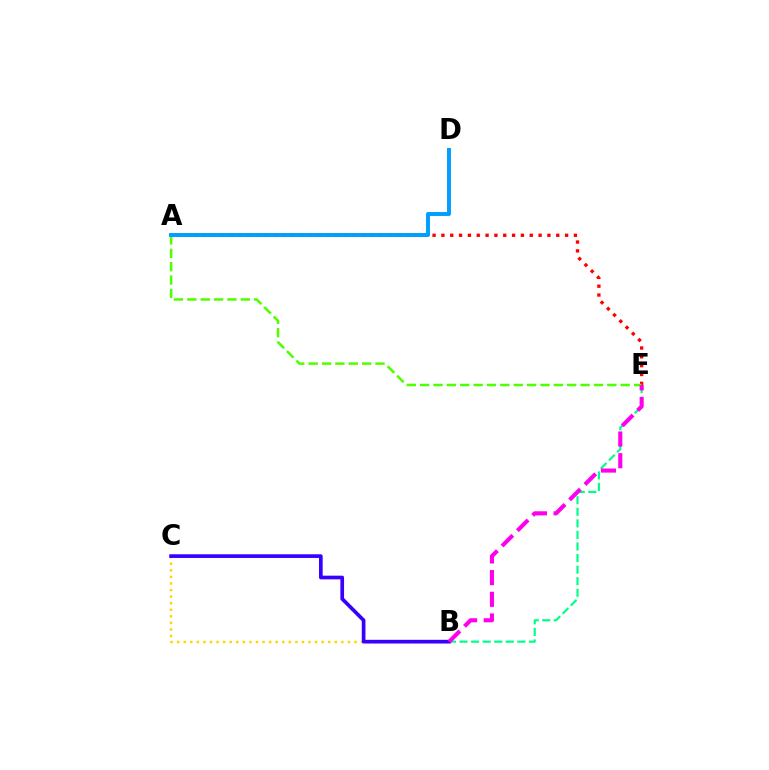{('A', 'E'): [{'color': '#ff0000', 'line_style': 'dotted', 'thickness': 2.4}, {'color': '#4fff00', 'line_style': 'dashed', 'thickness': 1.82}], ('B', 'E'): [{'color': '#00ff86', 'line_style': 'dashed', 'thickness': 1.57}, {'color': '#ff00ed', 'line_style': 'dashed', 'thickness': 2.95}], ('B', 'C'): [{'color': '#ffd500', 'line_style': 'dotted', 'thickness': 1.78}, {'color': '#3700ff', 'line_style': 'solid', 'thickness': 2.65}], ('A', 'D'): [{'color': '#009eff', 'line_style': 'solid', 'thickness': 2.83}]}